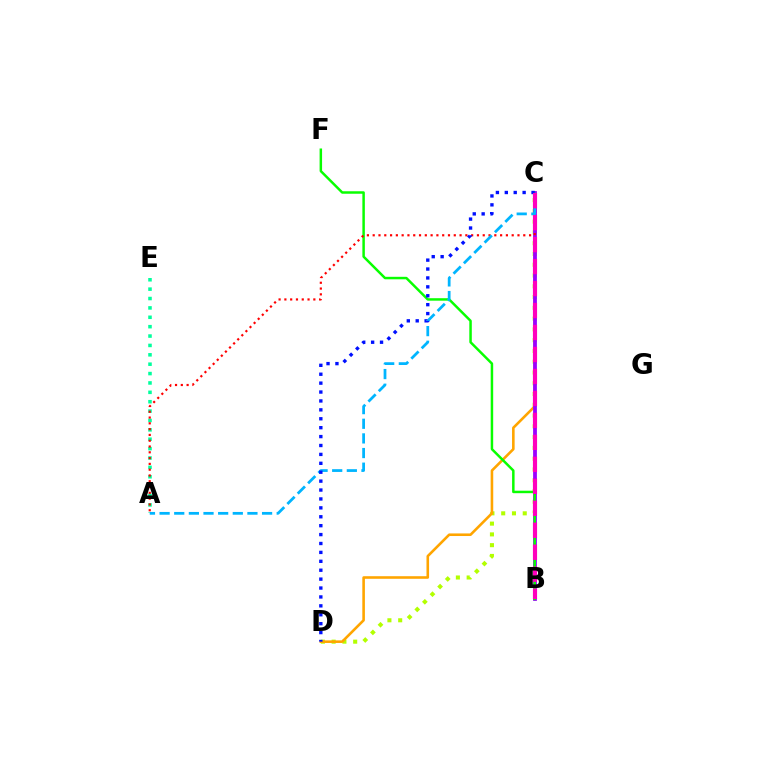{('C', 'D'): [{'color': '#b3ff00', 'line_style': 'dotted', 'thickness': 2.93}, {'color': '#ffa500', 'line_style': 'solid', 'thickness': 1.87}, {'color': '#0010ff', 'line_style': 'dotted', 'thickness': 2.42}], ('B', 'C'): [{'color': '#9b00ff', 'line_style': 'solid', 'thickness': 2.72}, {'color': '#ff00bd', 'line_style': 'dashed', 'thickness': 2.98}], ('A', 'E'): [{'color': '#00ff9d', 'line_style': 'dotted', 'thickness': 2.55}], ('B', 'F'): [{'color': '#08ff00', 'line_style': 'solid', 'thickness': 1.79}], ('A', 'C'): [{'color': '#ff0000', 'line_style': 'dotted', 'thickness': 1.57}, {'color': '#00b5ff', 'line_style': 'dashed', 'thickness': 1.99}]}